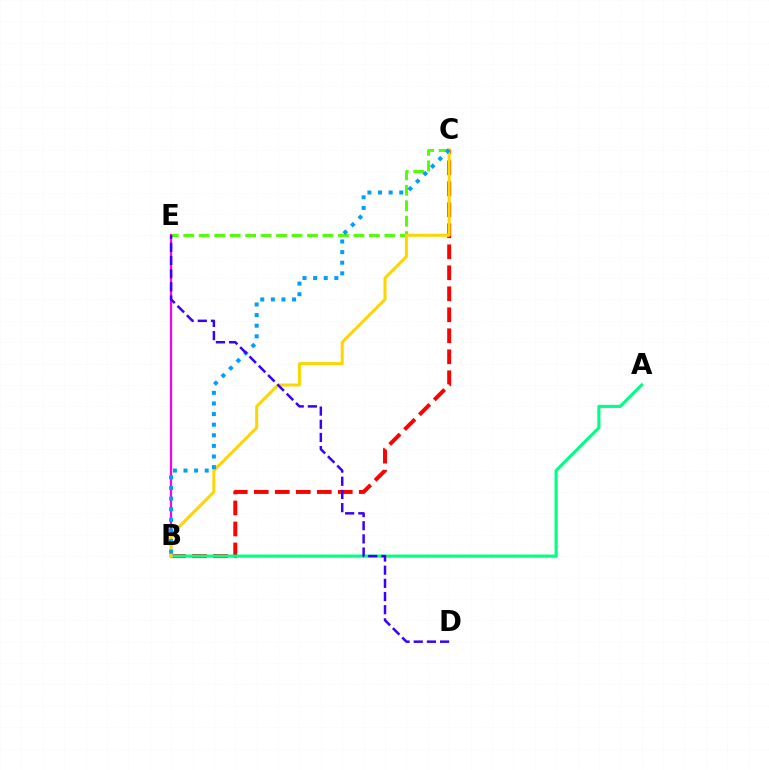{('B', 'C'): [{'color': '#ff0000', 'line_style': 'dashed', 'thickness': 2.85}, {'color': '#ffd500', 'line_style': 'solid', 'thickness': 2.17}, {'color': '#009eff', 'line_style': 'dotted', 'thickness': 2.88}], ('C', 'E'): [{'color': '#4fff00', 'line_style': 'dashed', 'thickness': 2.1}], ('A', 'B'): [{'color': '#00ff86', 'line_style': 'solid', 'thickness': 2.25}], ('B', 'E'): [{'color': '#ff00ed', 'line_style': 'solid', 'thickness': 1.61}], ('D', 'E'): [{'color': '#3700ff', 'line_style': 'dashed', 'thickness': 1.79}]}